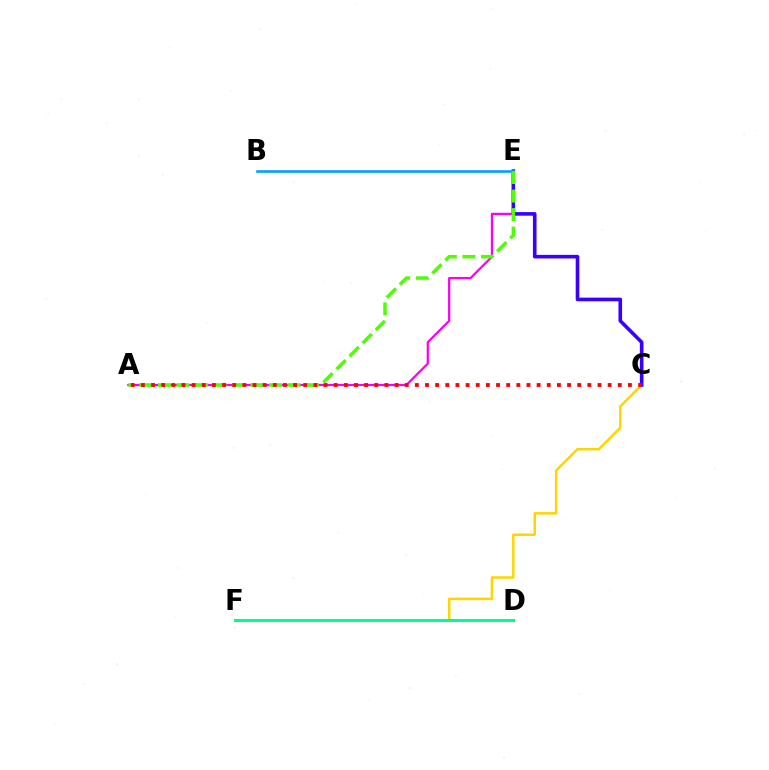{('C', 'F'): [{'color': '#ffd500', 'line_style': 'solid', 'thickness': 1.81}], ('A', 'E'): [{'color': '#ff00ed', 'line_style': 'solid', 'thickness': 1.61}, {'color': '#4fff00', 'line_style': 'dashed', 'thickness': 2.51}], ('C', 'E'): [{'color': '#3700ff', 'line_style': 'solid', 'thickness': 2.6}], ('B', 'E'): [{'color': '#009eff', 'line_style': 'solid', 'thickness': 1.86}], ('A', 'C'): [{'color': '#ff0000', 'line_style': 'dotted', 'thickness': 2.76}], ('D', 'F'): [{'color': '#00ff86', 'line_style': 'solid', 'thickness': 2.2}]}